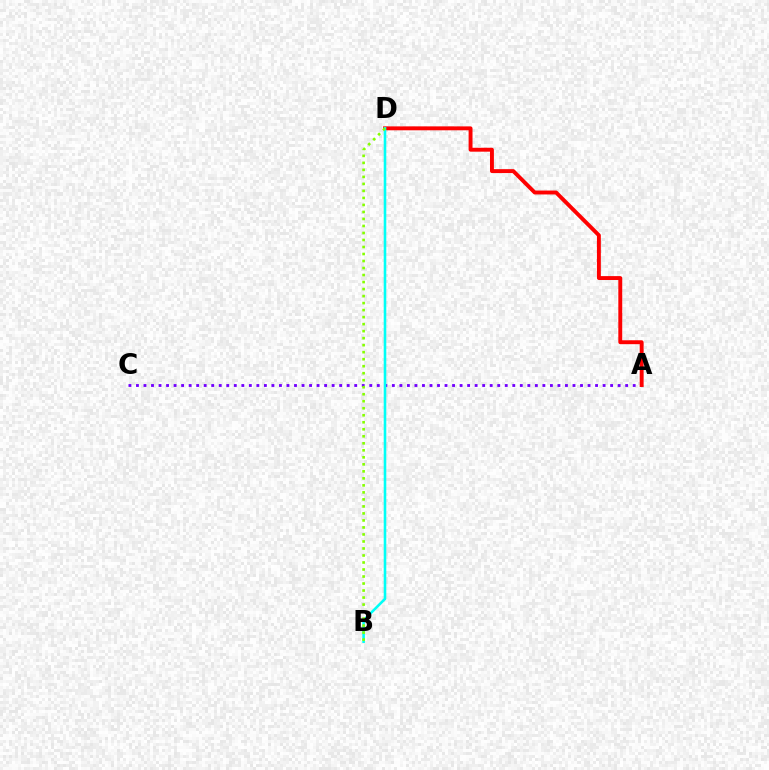{('A', 'C'): [{'color': '#7200ff', 'line_style': 'dotted', 'thickness': 2.04}], ('A', 'D'): [{'color': '#ff0000', 'line_style': 'solid', 'thickness': 2.81}], ('B', 'D'): [{'color': '#00fff6', 'line_style': 'solid', 'thickness': 1.86}, {'color': '#84ff00', 'line_style': 'dotted', 'thickness': 1.9}]}